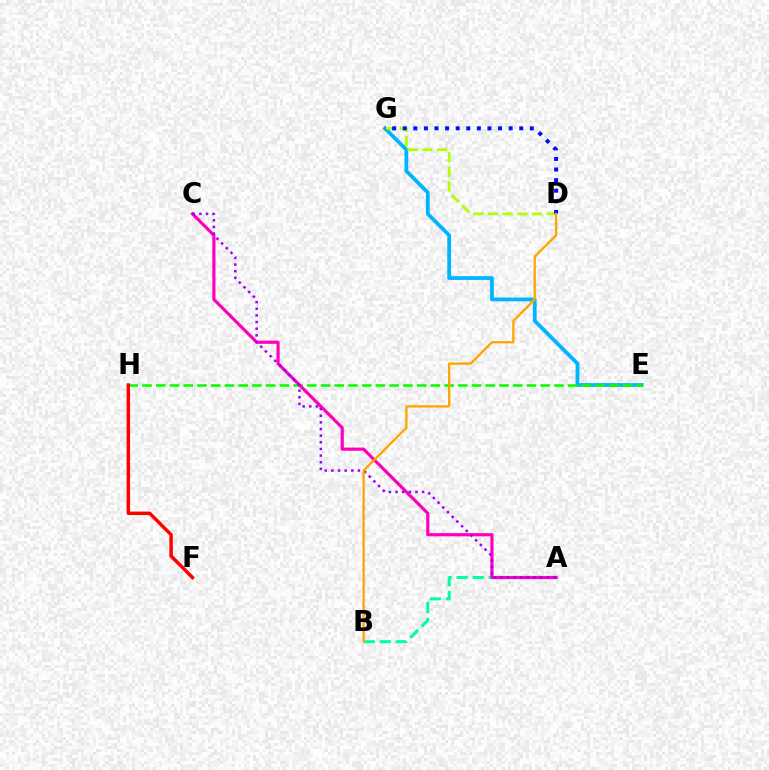{('E', 'G'): [{'color': '#00b5ff', 'line_style': 'solid', 'thickness': 2.71}], ('D', 'G'): [{'color': '#b3ff00', 'line_style': 'dashed', 'thickness': 1.99}, {'color': '#0010ff', 'line_style': 'dotted', 'thickness': 2.88}], ('A', 'B'): [{'color': '#00ff9d', 'line_style': 'dashed', 'thickness': 2.18}], ('E', 'H'): [{'color': '#08ff00', 'line_style': 'dashed', 'thickness': 1.87}], ('A', 'C'): [{'color': '#ff00bd', 'line_style': 'solid', 'thickness': 2.29}, {'color': '#9b00ff', 'line_style': 'dotted', 'thickness': 1.8}], ('F', 'H'): [{'color': '#ff0000', 'line_style': 'solid', 'thickness': 2.48}], ('B', 'D'): [{'color': '#ffa500', 'line_style': 'solid', 'thickness': 1.67}]}